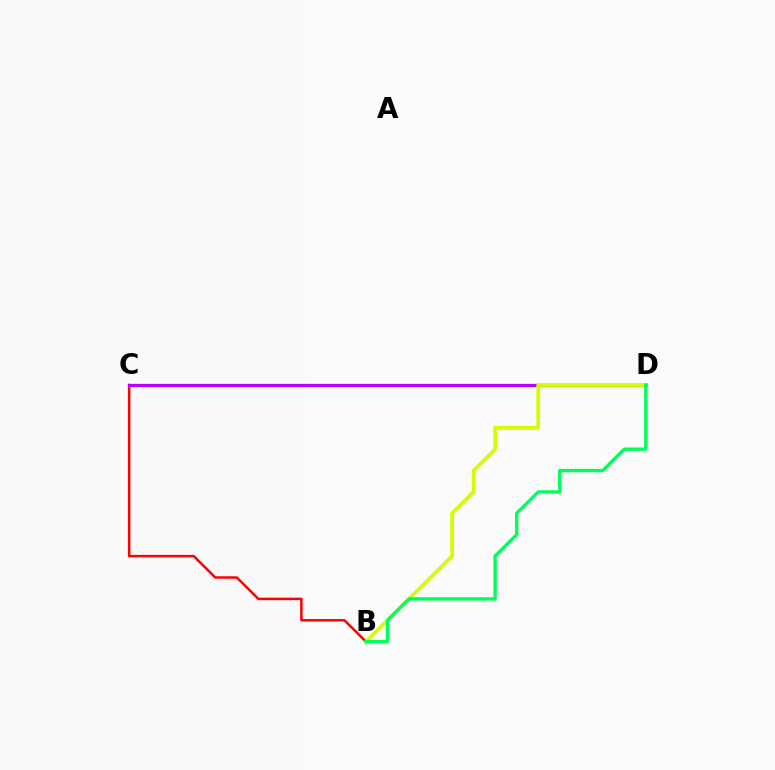{('B', 'C'): [{'color': '#ff0000', 'line_style': 'solid', 'thickness': 1.8}], ('C', 'D'): [{'color': '#0074ff', 'line_style': 'solid', 'thickness': 2.28}, {'color': '#b900ff', 'line_style': 'solid', 'thickness': 2.23}], ('B', 'D'): [{'color': '#d1ff00', 'line_style': 'solid', 'thickness': 2.7}, {'color': '#00ff5c', 'line_style': 'solid', 'thickness': 2.43}]}